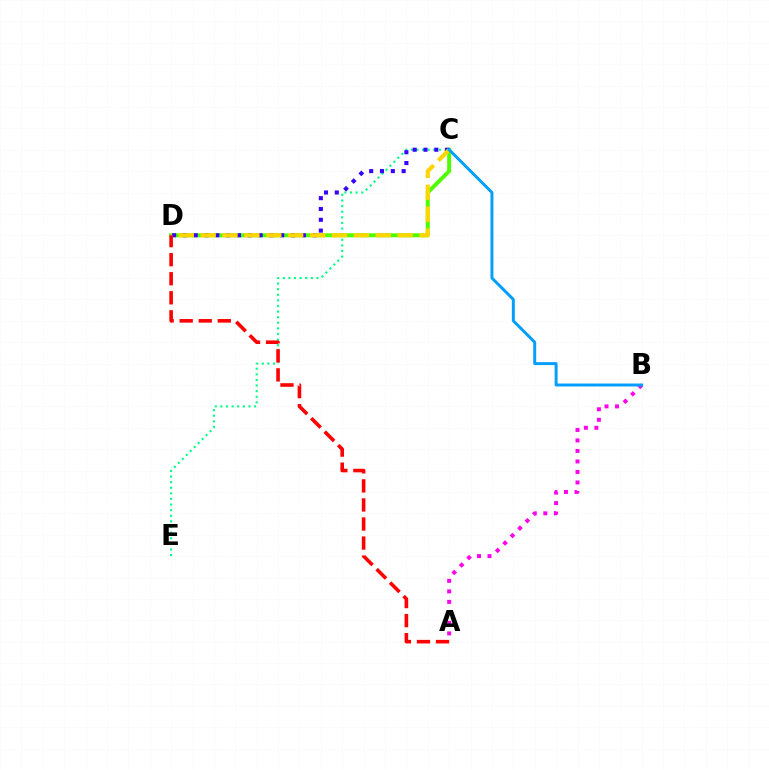{('C', 'D'): [{'color': '#4fff00', 'line_style': 'solid', 'thickness': 2.85}, {'color': '#3700ff', 'line_style': 'dotted', 'thickness': 2.94}, {'color': '#ffd500', 'line_style': 'dashed', 'thickness': 2.97}], ('C', 'E'): [{'color': '#00ff86', 'line_style': 'dotted', 'thickness': 1.52}], ('A', 'B'): [{'color': '#ff00ed', 'line_style': 'dotted', 'thickness': 2.86}], ('A', 'D'): [{'color': '#ff0000', 'line_style': 'dashed', 'thickness': 2.59}], ('B', 'C'): [{'color': '#009eff', 'line_style': 'solid', 'thickness': 2.12}]}